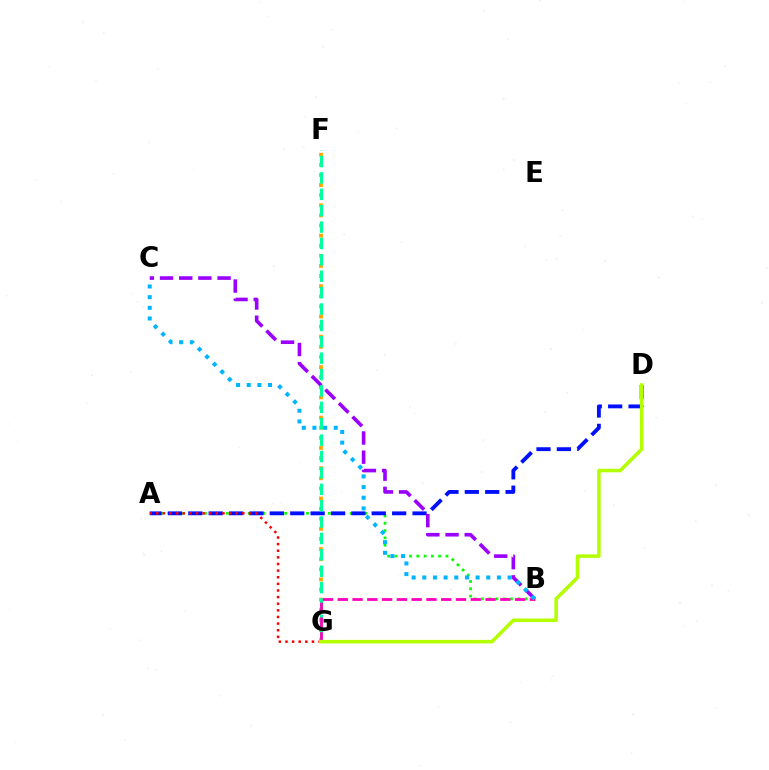{('F', 'G'): [{'color': '#ffa500', 'line_style': 'dotted', 'thickness': 2.75}, {'color': '#00ff9d', 'line_style': 'dashed', 'thickness': 2.23}], ('A', 'B'): [{'color': '#08ff00', 'line_style': 'dotted', 'thickness': 1.98}], ('A', 'D'): [{'color': '#0010ff', 'line_style': 'dashed', 'thickness': 2.77}], ('B', 'C'): [{'color': '#9b00ff', 'line_style': 'dashed', 'thickness': 2.61}, {'color': '#00b5ff', 'line_style': 'dotted', 'thickness': 2.9}], ('A', 'G'): [{'color': '#ff0000', 'line_style': 'dotted', 'thickness': 1.8}], ('B', 'G'): [{'color': '#ff00bd', 'line_style': 'dashed', 'thickness': 2.01}], ('D', 'G'): [{'color': '#b3ff00', 'line_style': 'solid', 'thickness': 2.54}]}